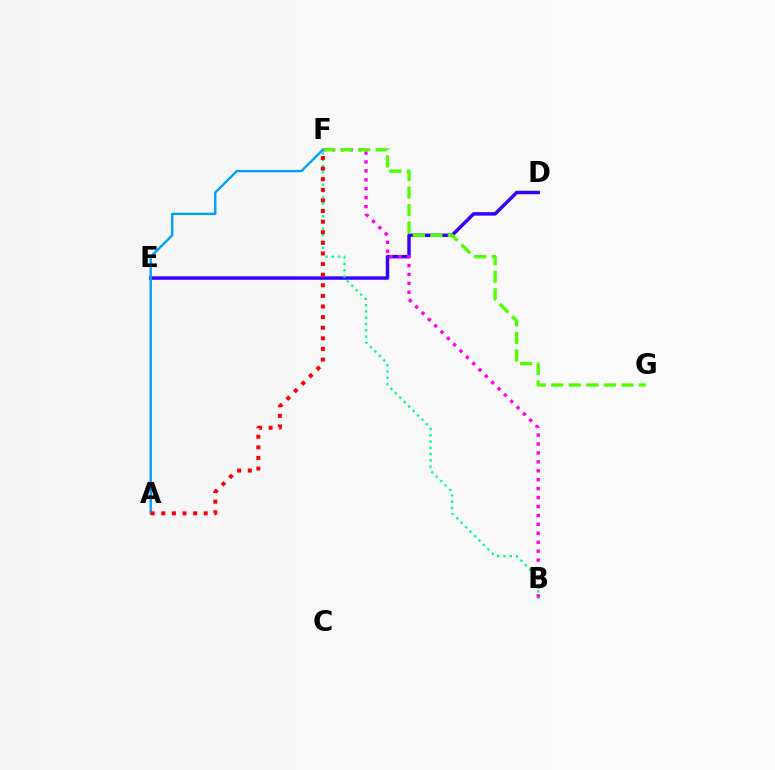{('D', 'E'): [{'color': '#3700ff', 'line_style': 'solid', 'thickness': 2.49}], ('B', 'F'): [{'color': '#00ff86', 'line_style': 'dotted', 'thickness': 1.71}, {'color': '#ff00ed', 'line_style': 'dotted', 'thickness': 2.43}], ('F', 'G'): [{'color': '#4fff00', 'line_style': 'dashed', 'thickness': 2.38}], ('A', 'E'): [{'color': '#ffd500', 'line_style': 'solid', 'thickness': 1.51}], ('A', 'F'): [{'color': '#009eff', 'line_style': 'solid', 'thickness': 1.71}, {'color': '#ff0000', 'line_style': 'dotted', 'thickness': 2.88}]}